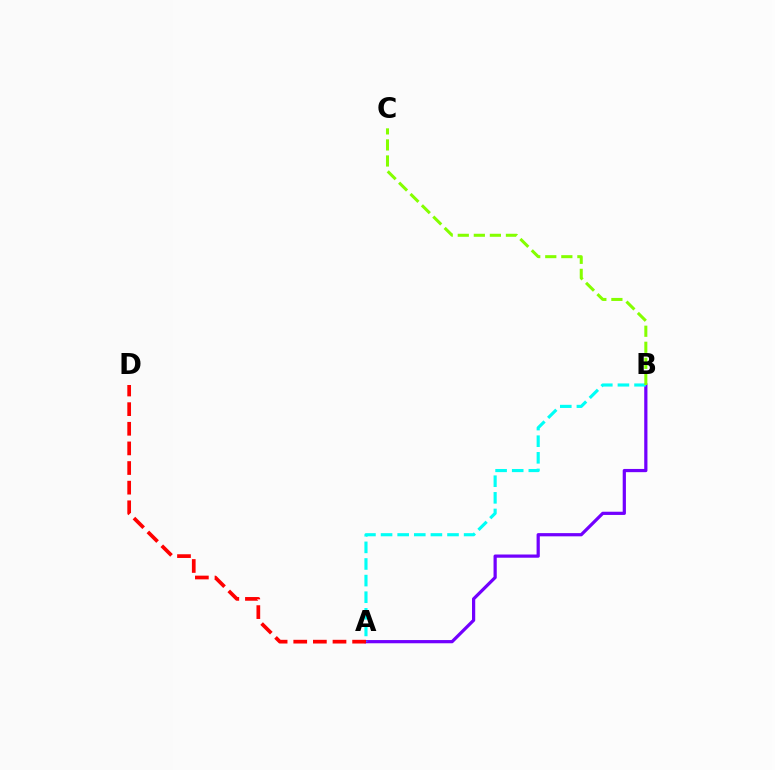{('A', 'B'): [{'color': '#7200ff', 'line_style': 'solid', 'thickness': 2.31}, {'color': '#00fff6', 'line_style': 'dashed', 'thickness': 2.26}], ('A', 'D'): [{'color': '#ff0000', 'line_style': 'dashed', 'thickness': 2.67}], ('B', 'C'): [{'color': '#84ff00', 'line_style': 'dashed', 'thickness': 2.18}]}